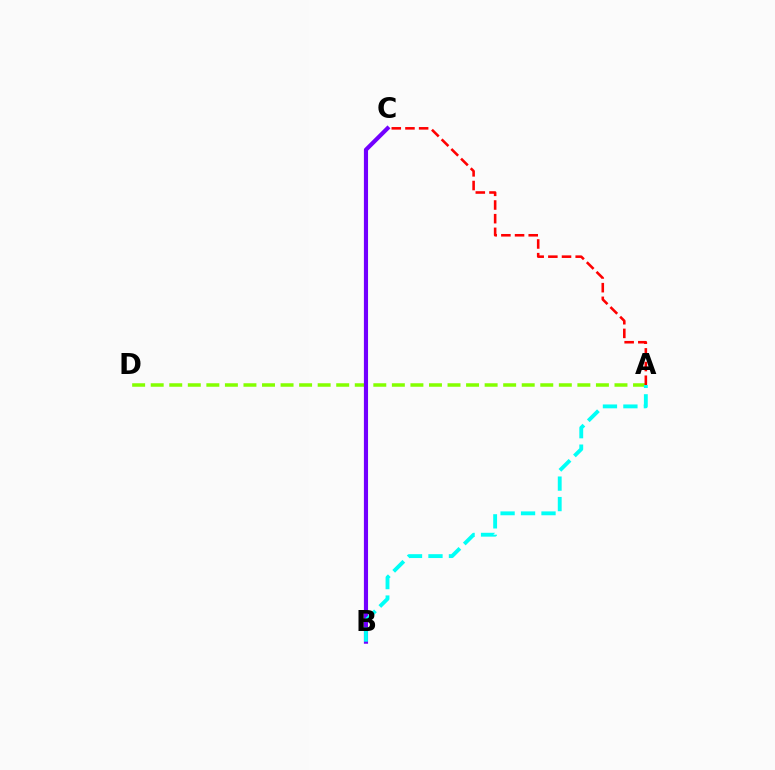{('A', 'D'): [{'color': '#84ff00', 'line_style': 'dashed', 'thickness': 2.52}], ('A', 'C'): [{'color': '#ff0000', 'line_style': 'dashed', 'thickness': 1.86}], ('B', 'C'): [{'color': '#7200ff', 'line_style': 'solid', 'thickness': 2.98}], ('A', 'B'): [{'color': '#00fff6', 'line_style': 'dashed', 'thickness': 2.78}]}